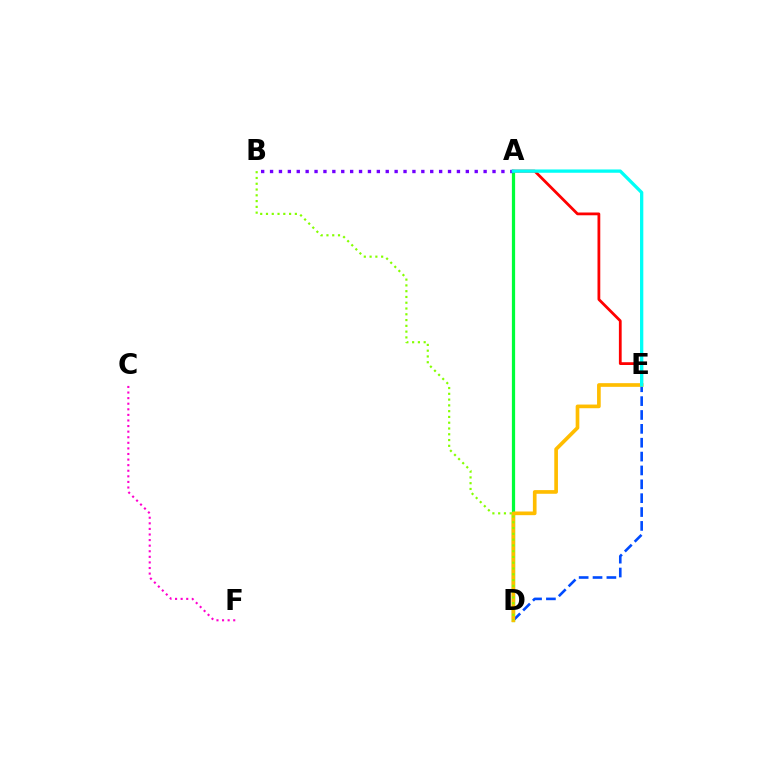{('C', 'F'): [{'color': '#ff00cf', 'line_style': 'dotted', 'thickness': 1.52}], ('A', 'E'): [{'color': '#ff0000', 'line_style': 'solid', 'thickness': 2.0}, {'color': '#00fff6', 'line_style': 'solid', 'thickness': 2.38}], ('A', 'D'): [{'color': '#00ff39', 'line_style': 'solid', 'thickness': 2.33}], ('D', 'E'): [{'color': '#004bff', 'line_style': 'dashed', 'thickness': 1.88}, {'color': '#ffbd00', 'line_style': 'solid', 'thickness': 2.64}], ('A', 'B'): [{'color': '#7200ff', 'line_style': 'dotted', 'thickness': 2.42}], ('B', 'D'): [{'color': '#84ff00', 'line_style': 'dotted', 'thickness': 1.57}]}